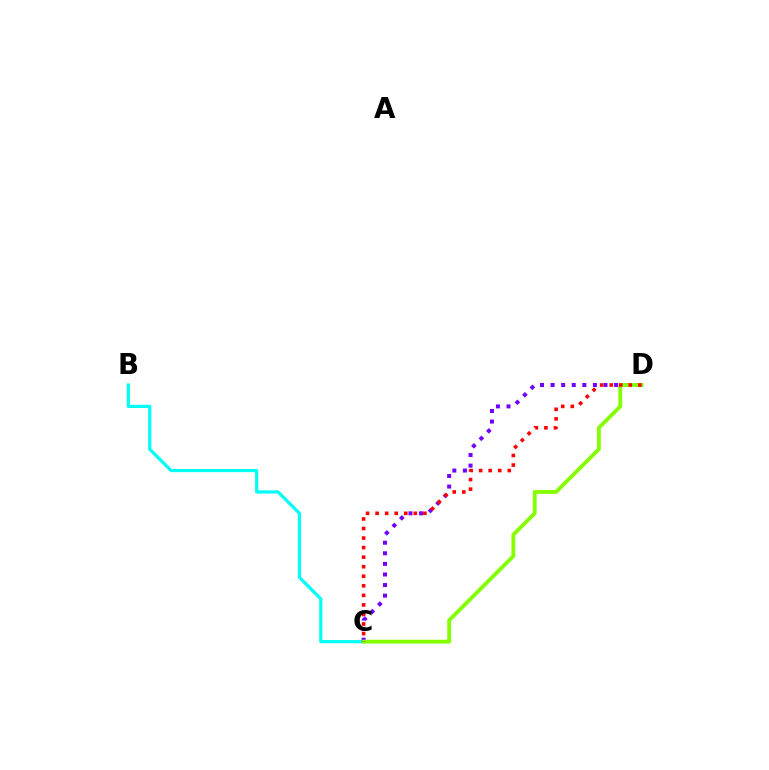{('B', 'C'): [{'color': '#00fff6', 'line_style': 'solid', 'thickness': 2.3}], ('C', 'D'): [{'color': '#7200ff', 'line_style': 'dotted', 'thickness': 2.88}, {'color': '#84ff00', 'line_style': 'solid', 'thickness': 2.75}, {'color': '#ff0000', 'line_style': 'dotted', 'thickness': 2.6}]}